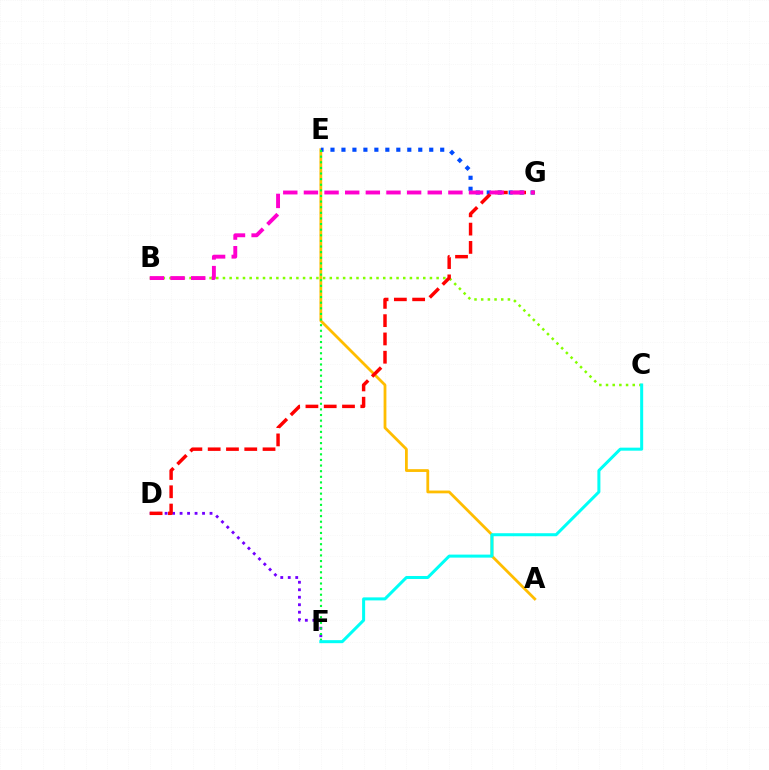{('A', 'E'): [{'color': '#ffbd00', 'line_style': 'solid', 'thickness': 2.01}], ('E', 'G'): [{'color': '#004bff', 'line_style': 'dotted', 'thickness': 2.98}], ('B', 'C'): [{'color': '#84ff00', 'line_style': 'dotted', 'thickness': 1.81}], ('D', 'F'): [{'color': '#7200ff', 'line_style': 'dotted', 'thickness': 2.03}], ('D', 'G'): [{'color': '#ff0000', 'line_style': 'dashed', 'thickness': 2.48}], ('B', 'G'): [{'color': '#ff00cf', 'line_style': 'dashed', 'thickness': 2.8}], ('E', 'F'): [{'color': '#00ff39', 'line_style': 'dotted', 'thickness': 1.53}], ('C', 'F'): [{'color': '#00fff6', 'line_style': 'solid', 'thickness': 2.17}]}